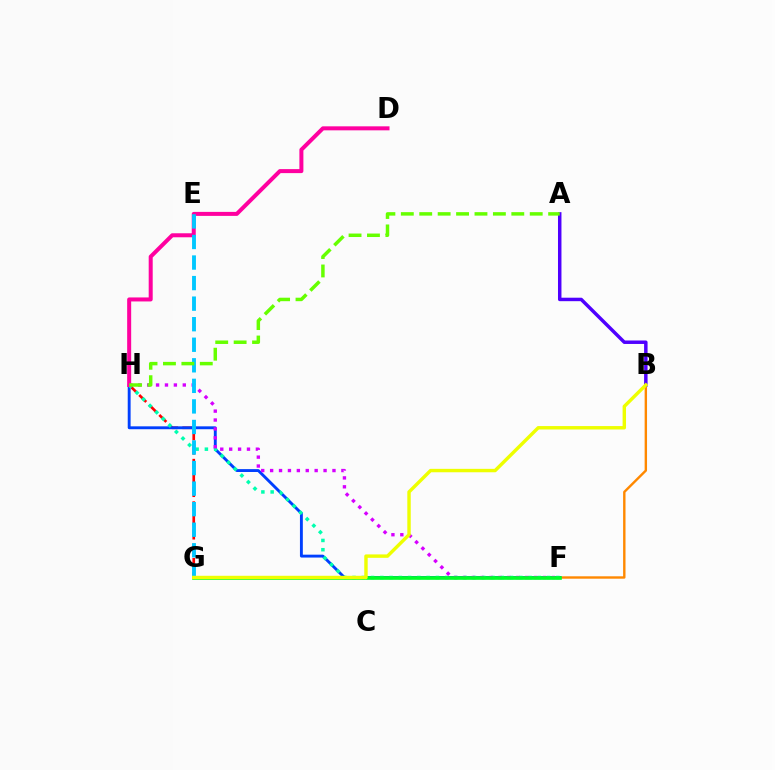{('G', 'H'): [{'color': '#ff0000', 'line_style': 'dashed', 'thickness': 1.92}], ('B', 'F'): [{'color': '#ff8800', 'line_style': 'solid', 'thickness': 1.73}], ('F', 'H'): [{'color': '#003fff', 'line_style': 'solid', 'thickness': 2.08}, {'color': '#00ffaf', 'line_style': 'dotted', 'thickness': 2.52}, {'color': '#d600ff', 'line_style': 'dotted', 'thickness': 2.42}], ('A', 'B'): [{'color': '#4f00ff', 'line_style': 'solid', 'thickness': 2.5}], ('D', 'H'): [{'color': '#ff00a0', 'line_style': 'solid', 'thickness': 2.88}], ('E', 'G'): [{'color': '#00c7ff', 'line_style': 'dashed', 'thickness': 2.79}], ('F', 'G'): [{'color': '#00ff27', 'line_style': 'solid', 'thickness': 2.63}], ('A', 'H'): [{'color': '#66ff00', 'line_style': 'dashed', 'thickness': 2.5}], ('B', 'G'): [{'color': '#eeff00', 'line_style': 'solid', 'thickness': 2.46}]}